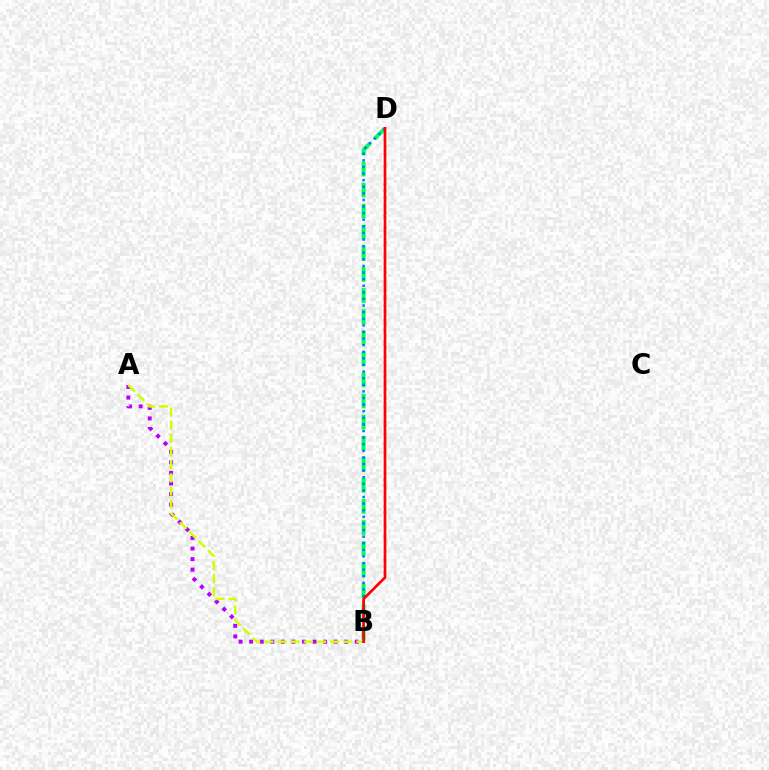{('A', 'B'): [{'color': '#b900ff', 'line_style': 'dotted', 'thickness': 2.87}, {'color': '#d1ff00', 'line_style': 'dashed', 'thickness': 1.79}], ('B', 'D'): [{'color': '#00ff5c', 'line_style': 'dashed', 'thickness': 2.86}, {'color': '#0074ff', 'line_style': 'dotted', 'thickness': 1.79}, {'color': '#ff0000', 'line_style': 'solid', 'thickness': 1.94}]}